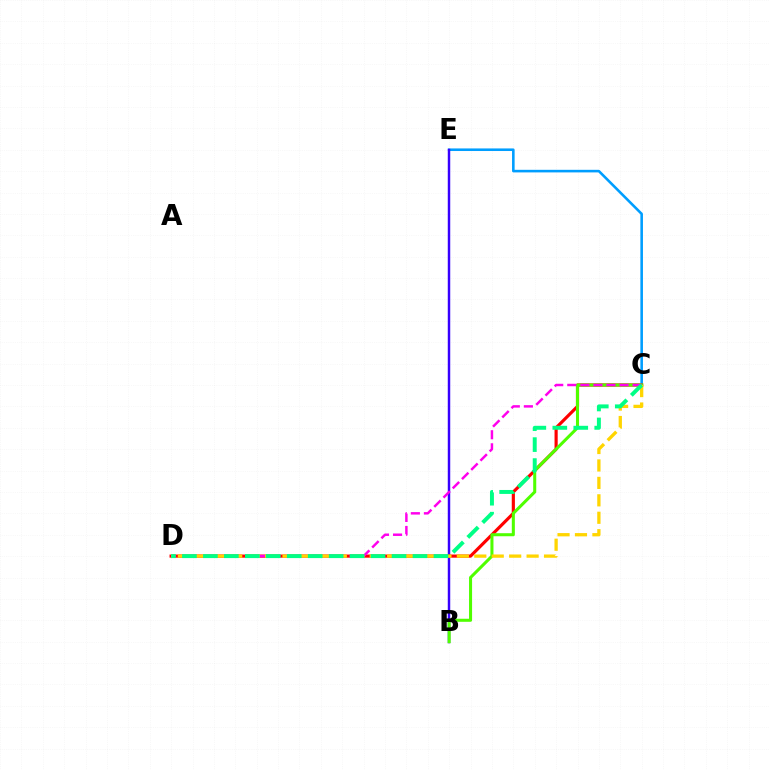{('C', 'E'): [{'color': '#009eff', 'line_style': 'solid', 'thickness': 1.86}], ('B', 'E'): [{'color': '#3700ff', 'line_style': 'solid', 'thickness': 1.77}], ('C', 'D'): [{'color': '#ff0000', 'line_style': 'solid', 'thickness': 2.27}, {'color': '#ff00ed', 'line_style': 'dashed', 'thickness': 1.77}, {'color': '#ffd500', 'line_style': 'dashed', 'thickness': 2.37}, {'color': '#00ff86', 'line_style': 'dashed', 'thickness': 2.85}], ('B', 'C'): [{'color': '#4fff00', 'line_style': 'solid', 'thickness': 2.19}]}